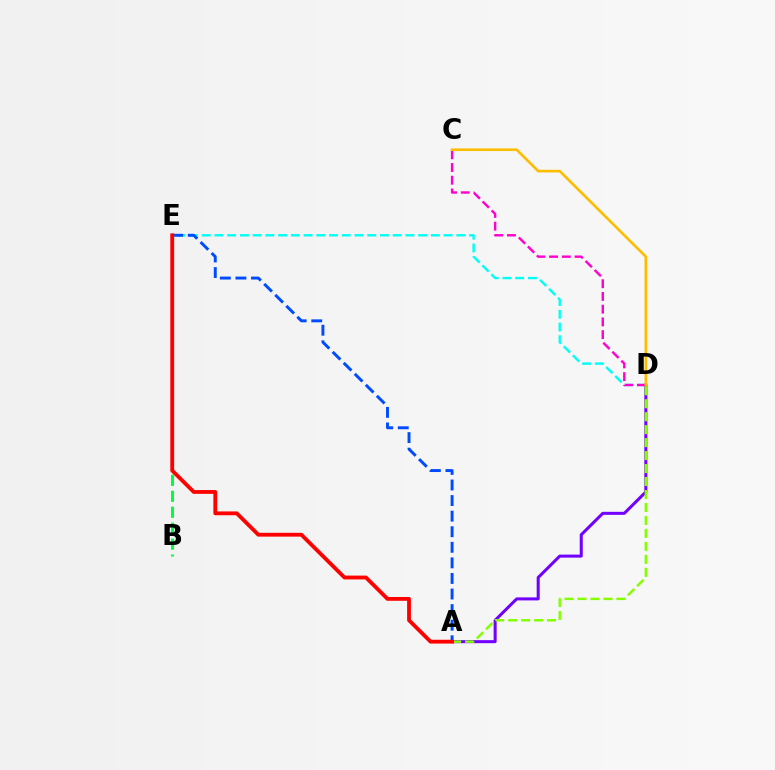{('D', 'E'): [{'color': '#00fff6', 'line_style': 'dashed', 'thickness': 1.73}], ('A', 'E'): [{'color': '#004bff', 'line_style': 'dashed', 'thickness': 2.12}, {'color': '#ff0000', 'line_style': 'solid', 'thickness': 2.75}], ('A', 'D'): [{'color': '#7200ff', 'line_style': 'solid', 'thickness': 2.18}, {'color': '#84ff00', 'line_style': 'dashed', 'thickness': 1.76}], ('B', 'E'): [{'color': '#00ff39', 'line_style': 'dashed', 'thickness': 2.17}], ('C', 'D'): [{'color': '#ff00cf', 'line_style': 'dashed', 'thickness': 1.73}, {'color': '#ffbd00', 'line_style': 'solid', 'thickness': 1.91}]}